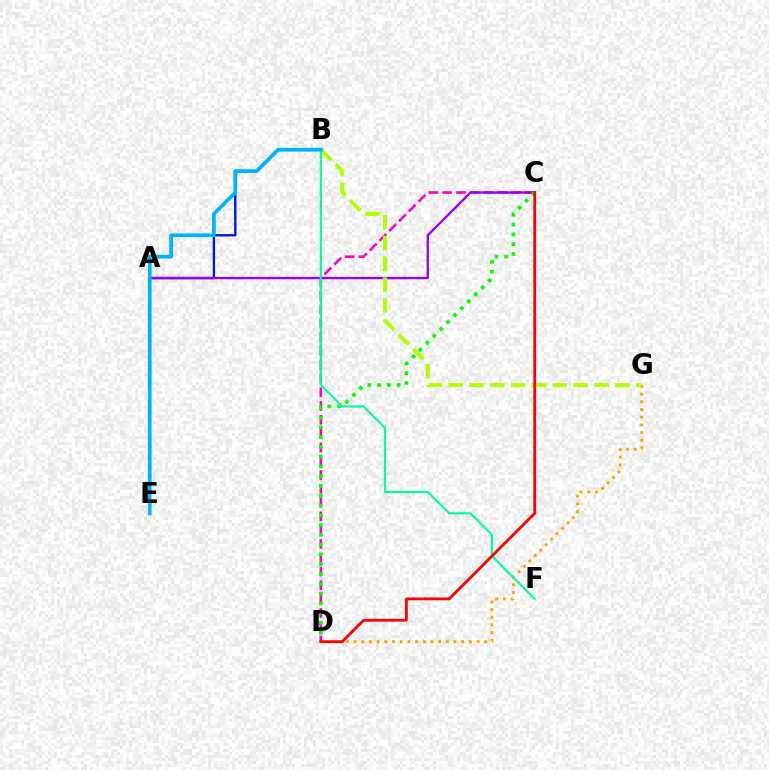{('A', 'B'): [{'color': '#0010ff', 'line_style': 'solid', 'thickness': 1.67}], ('C', 'D'): [{'color': '#ff00bd', 'line_style': 'dashed', 'thickness': 1.87}, {'color': '#08ff00', 'line_style': 'dotted', 'thickness': 2.66}, {'color': '#ff0000', 'line_style': 'solid', 'thickness': 2.0}], ('A', 'C'): [{'color': '#9b00ff', 'line_style': 'solid', 'thickness': 1.71}], ('D', 'G'): [{'color': '#ffa500', 'line_style': 'dotted', 'thickness': 2.09}], ('B', 'G'): [{'color': '#b3ff00', 'line_style': 'dashed', 'thickness': 2.83}], ('B', 'F'): [{'color': '#00ff9d', 'line_style': 'solid', 'thickness': 1.54}], ('B', 'E'): [{'color': '#00b5ff', 'line_style': 'solid', 'thickness': 2.69}]}